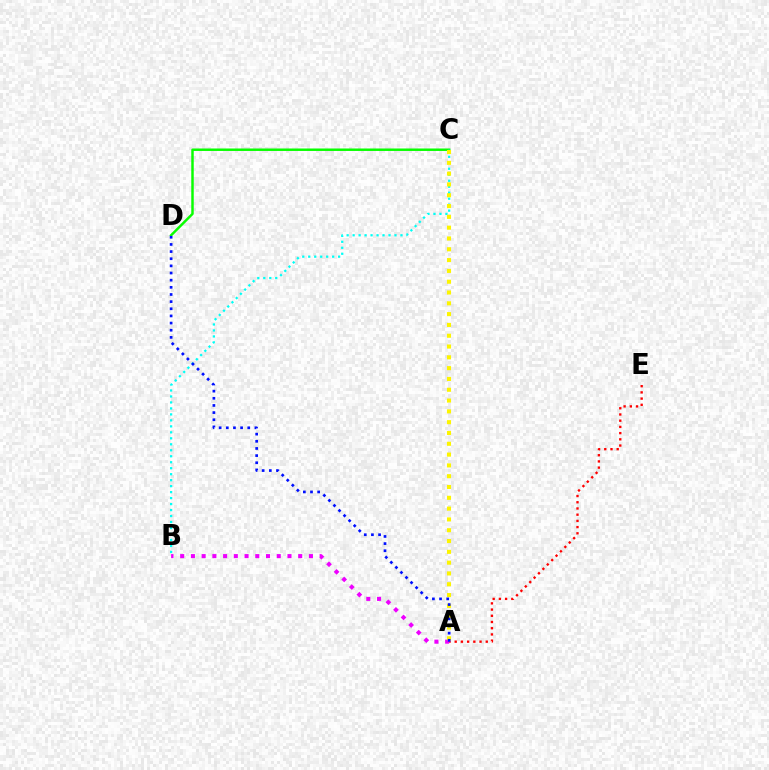{('C', 'D'): [{'color': '#08ff00', 'line_style': 'solid', 'thickness': 1.78}], ('A', 'E'): [{'color': '#ff0000', 'line_style': 'dotted', 'thickness': 1.69}], ('B', 'C'): [{'color': '#00fff6', 'line_style': 'dotted', 'thickness': 1.62}], ('A', 'B'): [{'color': '#ee00ff', 'line_style': 'dotted', 'thickness': 2.91}], ('A', 'C'): [{'color': '#fcf500', 'line_style': 'dotted', 'thickness': 2.94}], ('A', 'D'): [{'color': '#0010ff', 'line_style': 'dotted', 'thickness': 1.94}]}